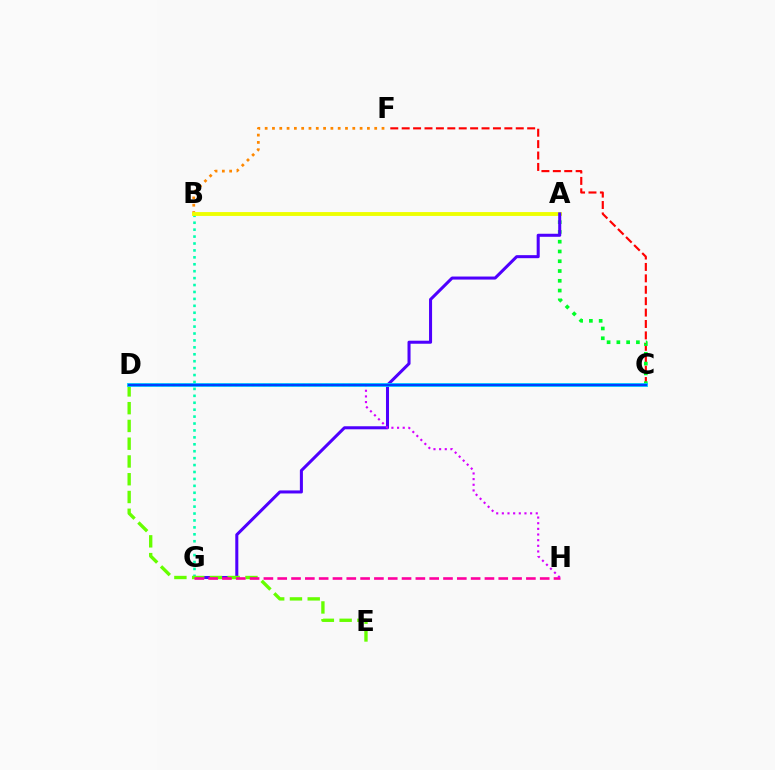{('C', 'F'): [{'color': '#ff0000', 'line_style': 'dashed', 'thickness': 1.55}], ('B', 'F'): [{'color': '#ff8800', 'line_style': 'dotted', 'thickness': 1.98}], ('B', 'G'): [{'color': '#00ffaf', 'line_style': 'dotted', 'thickness': 1.88}], ('A', 'B'): [{'color': '#eeff00', 'line_style': 'solid', 'thickness': 2.78}], ('A', 'C'): [{'color': '#00ff27', 'line_style': 'dotted', 'thickness': 2.66}], ('A', 'G'): [{'color': '#4f00ff', 'line_style': 'solid', 'thickness': 2.19}], ('D', 'E'): [{'color': '#66ff00', 'line_style': 'dashed', 'thickness': 2.41}], ('C', 'D'): [{'color': '#00c7ff', 'line_style': 'solid', 'thickness': 2.75}, {'color': '#003fff', 'line_style': 'solid', 'thickness': 1.52}], ('G', 'H'): [{'color': '#ff00a0', 'line_style': 'dashed', 'thickness': 1.88}], ('D', 'H'): [{'color': '#d600ff', 'line_style': 'dotted', 'thickness': 1.54}]}